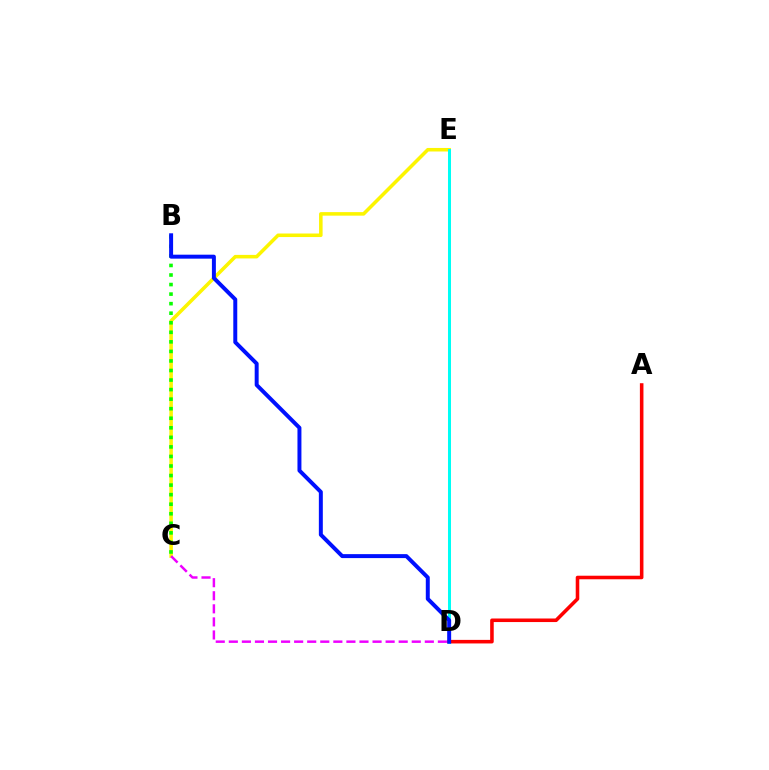{('A', 'D'): [{'color': '#ff0000', 'line_style': 'solid', 'thickness': 2.57}], ('C', 'E'): [{'color': '#fcf500', 'line_style': 'solid', 'thickness': 2.55}], ('D', 'E'): [{'color': '#00fff6', 'line_style': 'solid', 'thickness': 2.16}], ('C', 'D'): [{'color': '#ee00ff', 'line_style': 'dashed', 'thickness': 1.78}], ('B', 'C'): [{'color': '#08ff00', 'line_style': 'dotted', 'thickness': 2.59}], ('B', 'D'): [{'color': '#0010ff', 'line_style': 'solid', 'thickness': 2.85}]}